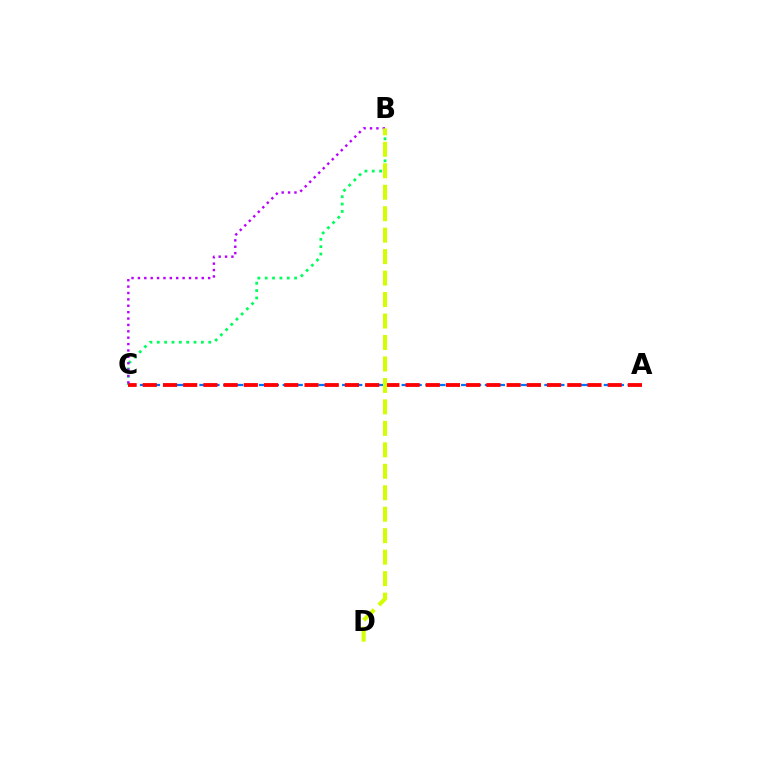{('B', 'C'): [{'color': '#00ff5c', 'line_style': 'dotted', 'thickness': 2.0}, {'color': '#b900ff', 'line_style': 'dotted', 'thickness': 1.73}], ('A', 'C'): [{'color': '#0074ff', 'line_style': 'dashed', 'thickness': 1.62}, {'color': '#ff0000', 'line_style': 'dashed', 'thickness': 2.75}], ('B', 'D'): [{'color': '#d1ff00', 'line_style': 'dashed', 'thickness': 2.92}]}